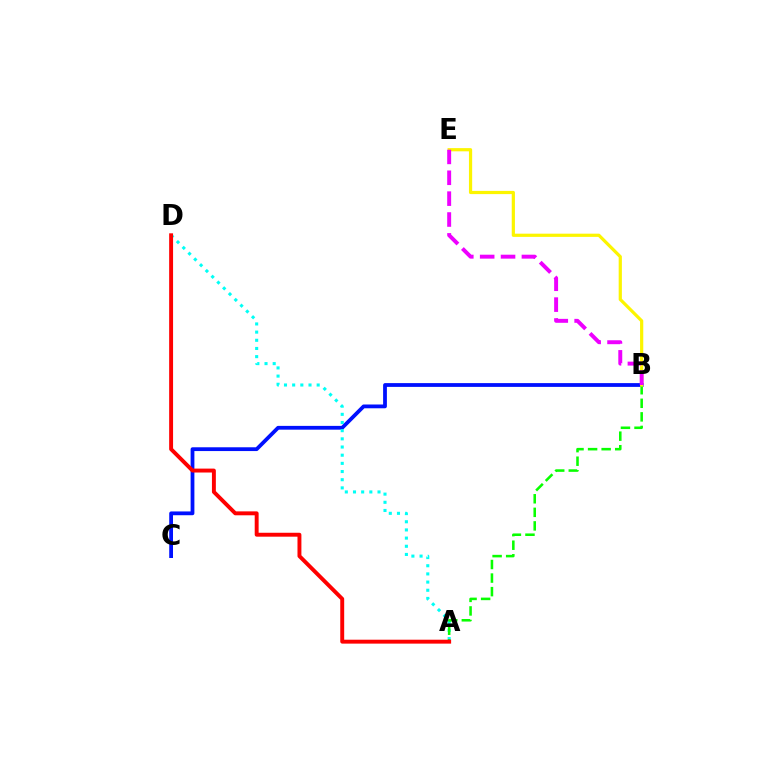{('B', 'C'): [{'color': '#0010ff', 'line_style': 'solid', 'thickness': 2.72}], ('A', 'D'): [{'color': '#00fff6', 'line_style': 'dotted', 'thickness': 2.22}, {'color': '#ff0000', 'line_style': 'solid', 'thickness': 2.82}], ('A', 'B'): [{'color': '#08ff00', 'line_style': 'dashed', 'thickness': 1.84}], ('B', 'E'): [{'color': '#fcf500', 'line_style': 'solid', 'thickness': 2.31}, {'color': '#ee00ff', 'line_style': 'dashed', 'thickness': 2.84}]}